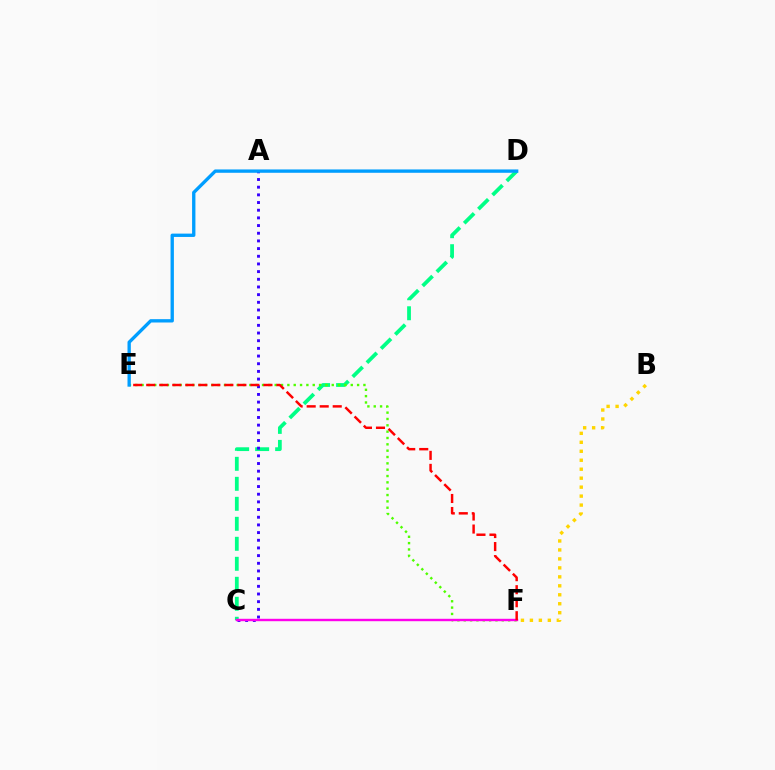{('C', 'D'): [{'color': '#00ff86', 'line_style': 'dashed', 'thickness': 2.72}], ('B', 'F'): [{'color': '#ffd500', 'line_style': 'dotted', 'thickness': 2.44}], ('A', 'C'): [{'color': '#3700ff', 'line_style': 'dotted', 'thickness': 2.09}], ('E', 'F'): [{'color': '#4fff00', 'line_style': 'dotted', 'thickness': 1.72}, {'color': '#ff0000', 'line_style': 'dashed', 'thickness': 1.77}], ('C', 'F'): [{'color': '#ff00ed', 'line_style': 'solid', 'thickness': 1.74}], ('D', 'E'): [{'color': '#009eff', 'line_style': 'solid', 'thickness': 2.4}]}